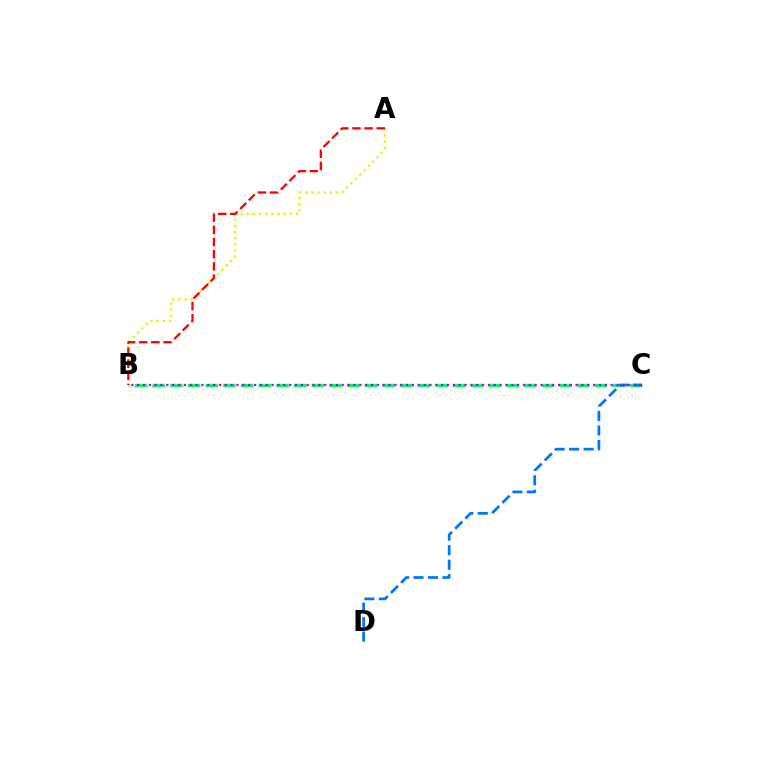{('B', 'C'): [{'color': '#00ff5c', 'line_style': 'dashed', 'thickness': 2.4}, {'color': '#b900ff', 'line_style': 'dotted', 'thickness': 1.59}], ('A', 'B'): [{'color': '#d1ff00', 'line_style': 'dotted', 'thickness': 1.67}, {'color': '#ff0000', 'line_style': 'dashed', 'thickness': 1.65}], ('C', 'D'): [{'color': '#0074ff', 'line_style': 'dashed', 'thickness': 1.97}]}